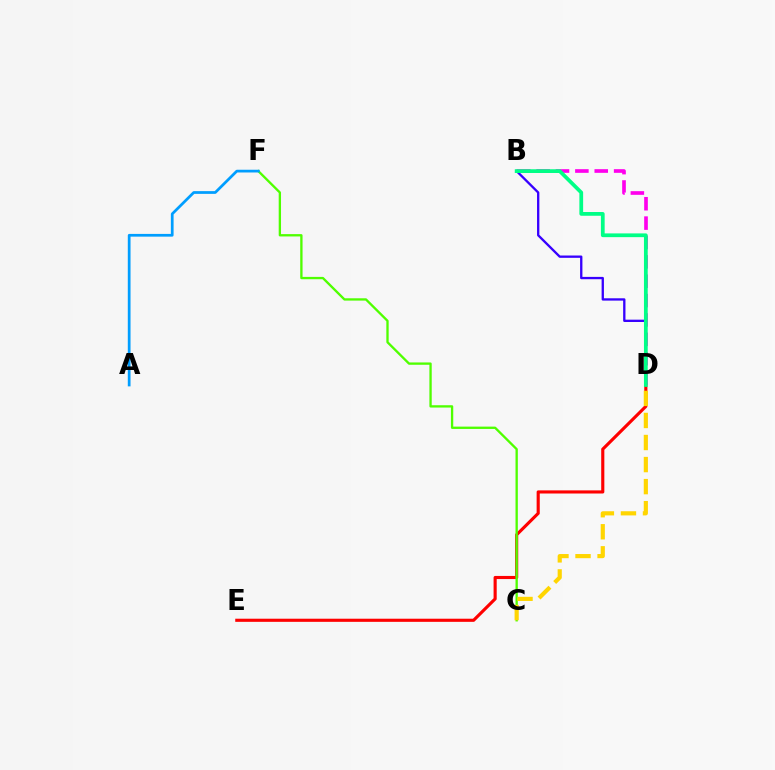{('D', 'E'): [{'color': '#ff0000', 'line_style': 'solid', 'thickness': 2.25}], ('B', 'D'): [{'color': '#ff00ed', 'line_style': 'dashed', 'thickness': 2.63}, {'color': '#3700ff', 'line_style': 'solid', 'thickness': 1.67}, {'color': '#00ff86', 'line_style': 'solid', 'thickness': 2.7}], ('C', 'F'): [{'color': '#4fff00', 'line_style': 'solid', 'thickness': 1.67}], ('C', 'D'): [{'color': '#ffd500', 'line_style': 'dashed', 'thickness': 3.0}], ('A', 'F'): [{'color': '#009eff', 'line_style': 'solid', 'thickness': 1.97}]}